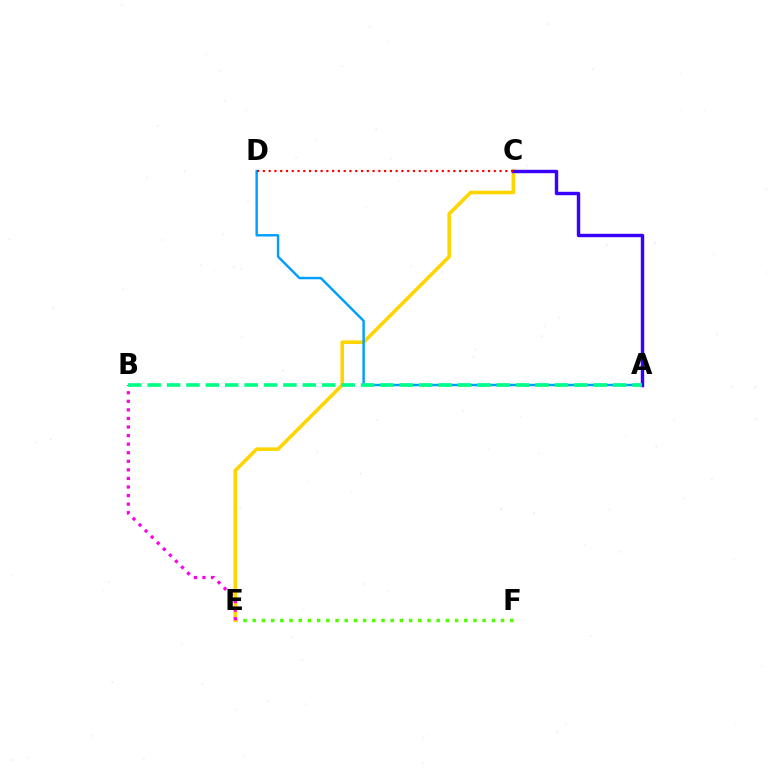{('E', 'F'): [{'color': '#4fff00', 'line_style': 'dotted', 'thickness': 2.5}], ('C', 'E'): [{'color': '#ffd500', 'line_style': 'solid', 'thickness': 2.6}], ('B', 'E'): [{'color': '#ff00ed', 'line_style': 'dotted', 'thickness': 2.33}], ('A', 'D'): [{'color': '#009eff', 'line_style': 'solid', 'thickness': 1.75}], ('A', 'C'): [{'color': '#3700ff', 'line_style': 'solid', 'thickness': 2.45}], ('A', 'B'): [{'color': '#00ff86', 'line_style': 'dashed', 'thickness': 2.64}], ('C', 'D'): [{'color': '#ff0000', 'line_style': 'dotted', 'thickness': 1.57}]}